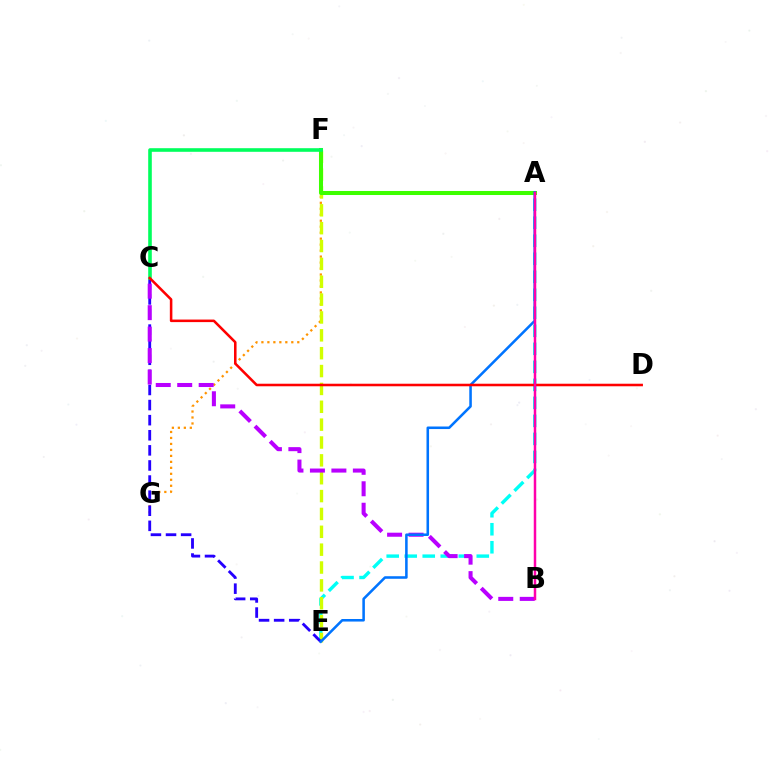{('A', 'E'): [{'color': '#00fff6', 'line_style': 'dashed', 'thickness': 2.45}, {'color': '#0074ff', 'line_style': 'solid', 'thickness': 1.84}], ('F', 'G'): [{'color': '#ff9400', 'line_style': 'dotted', 'thickness': 1.62}], ('E', 'F'): [{'color': '#d1ff00', 'line_style': 'dashed', 'thickness': 2.43}], ('A', 'F'): [{'color': '#3dff00', 'line_style': 'solid', 'thickness': 2.9}], ('C', 'E'): [{'color': '#2500ff', 'line_style': 'dashed', 'thickness': 2.05}], ('B', 'C'): [{'color': '#b900ff', 'line_style': 'dashed', 'thickness': 2.92}], ('C', 'F'): [{'color': '#00ff5c', 'line_style': 'solid', 'thickness': 2.59}], ('C', 'D'): [{'color': '#ff0000', 'line_style': 'solid', 'thickness': 1.83}], ('A', 'B'): [{'color': '#ff00ac', 'line_style': 'solid', 'thickness': 1.79}]}